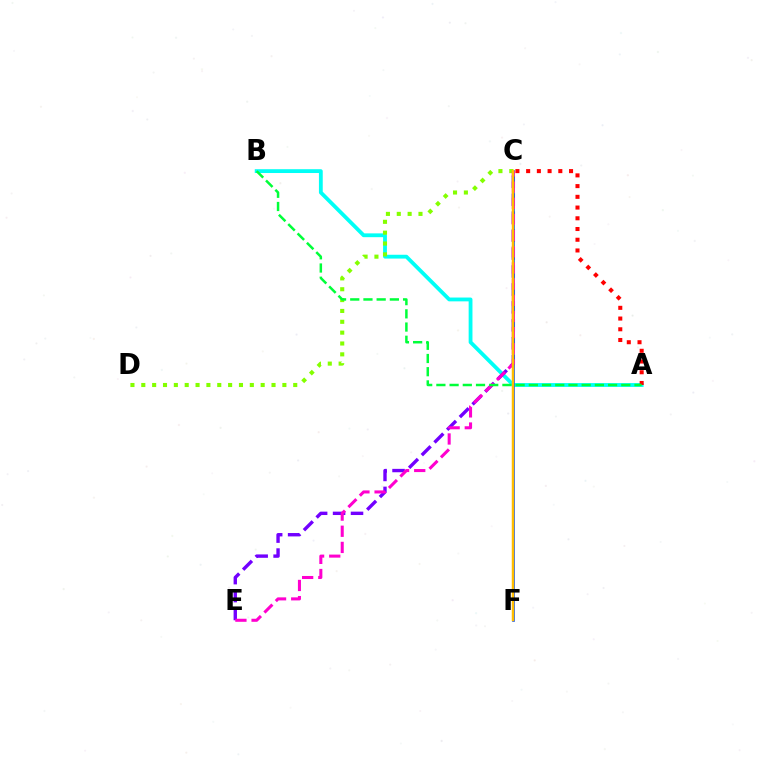{('A', 'B'): [{'color': '#00fff6', 'line_style': 'solid', 'thickness': 2.74}, {'color': '#00ff39', 'line_style': 'dashed', 'thickness': 1.79}], ('C', 'D'): [{'color': '#84ff00', 'line_style': 'dotted', 'thickness': 2.95}], ('A', 'C'): [{'color': '#ff0000', 'line_style': 'dotted', 'thickness': 2.91}], ('C', 'E'): [{'color': '#7200ff', 'line_style': 'dashed', 'thickness': 2.44}, {'color': '#ff00cf', 'line_style': 'dashed', 'thickness': 2.2}], ('C', 'F'): [{'color': '#004bff', 'line_style': 'solid', 'thickness': 1.88}, {'color': '#ffbd00', 'line_style': 'solid', 'thickness': 1.79}]}